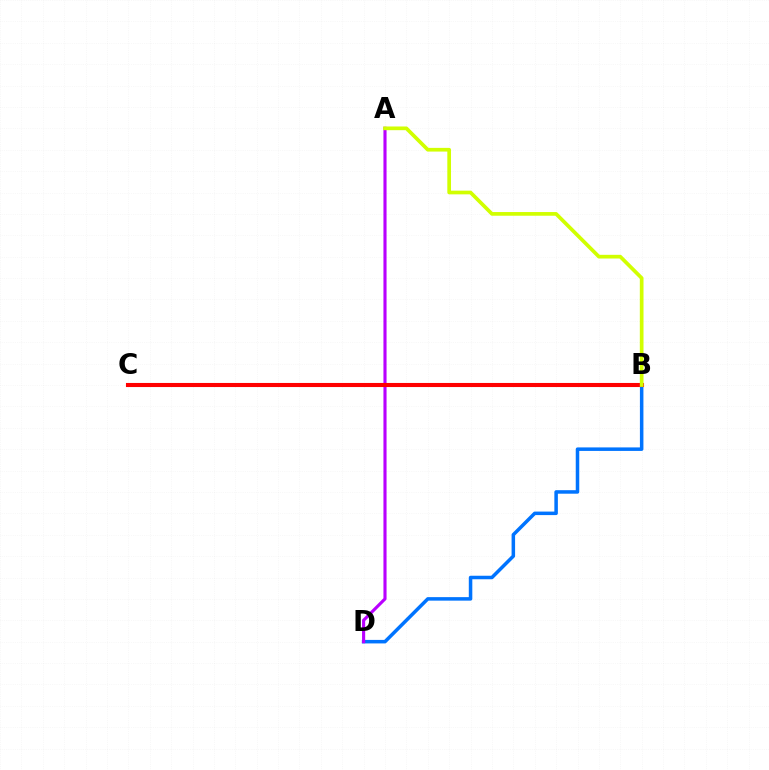{('B', 'D'): [{'color': '#0074ff', 'line_style': 'solid', 'thickness': 2.53}], ('A', 'D'): [{'color': '#b900ff', 'line_style': 'solid', 'thickness': 2.24}], ('B', 'C'): [{'color': '#00ff5c', 'line_style': 'solid', 'thickness': 2.62}, {'color': '#ff0000', 'line_style': 'solid', 'thickness': 2.94}], ('A', 'B'): [{'color': '#d1ff00', 'line_style': 'solid', 'thickness': 2.66}]}